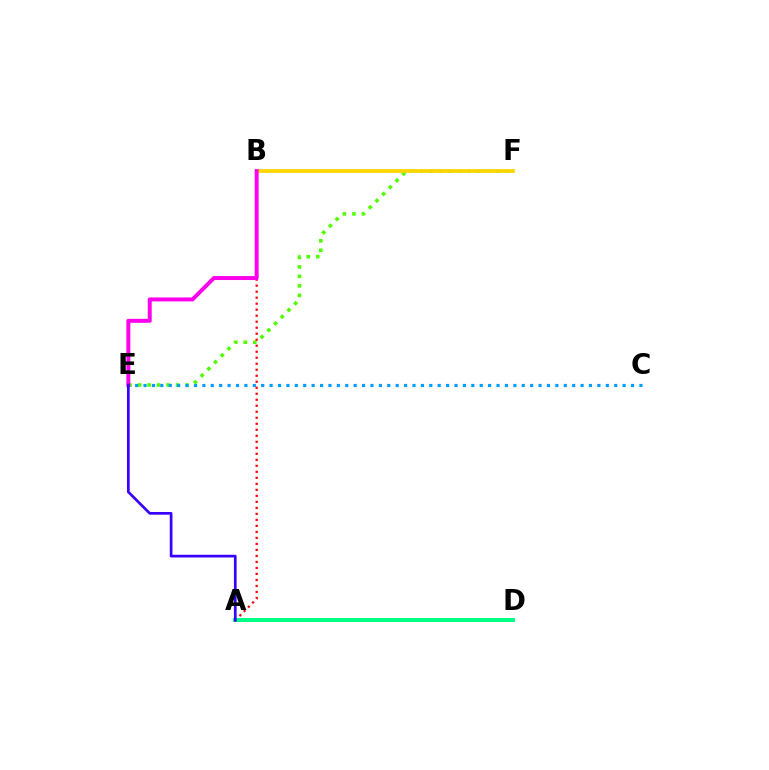{('E', 'F'): [{'color': '#4fff00', 'line_style': 'dotted', 'thickness': 2.58}], ('C', 'E'): [{'color': '#009eff', 'line_style': 'dotted', 'thickness': 2.28}], ('B', 'F'): [{'color': '#ffd500', 'line_style': 'solid', 'thickness': 2.68}], ('A', 'B'): [{'color': '#ff0000', 'line_style': 'dotted', 'thickness': 1.63}], ('B', 'E'): [{'color': '#ff00ed', 'line_style': 'solid', 'thickness': 2.86}], ('A', 'D'): [{'color': '#00ff86', 'line_style': 'solid', 'thickness': 2.85}], ('A', 'E'): [{'color': '#3700ff', 'line_style': 'solid', 'thickness': 1.95}]}